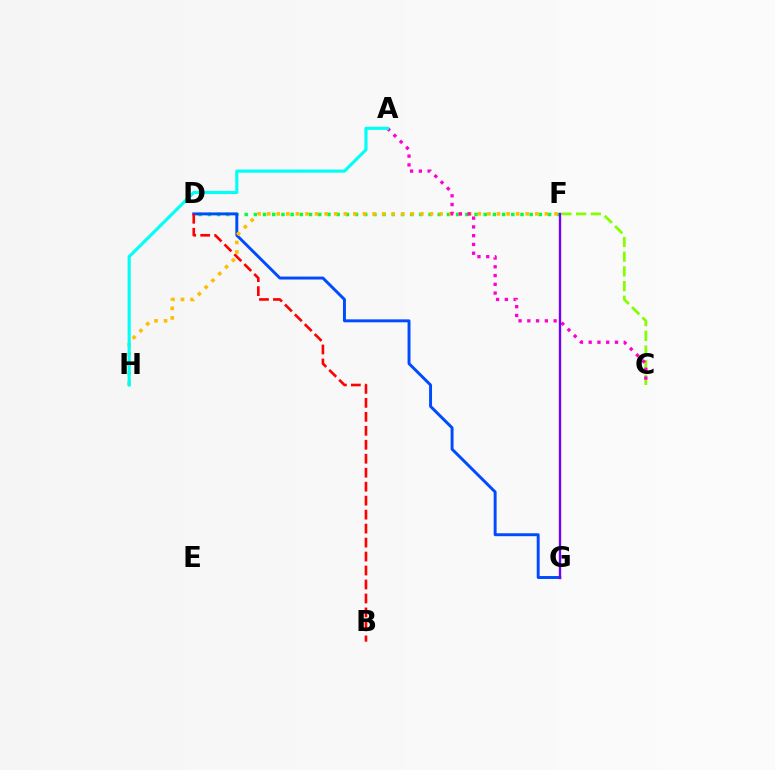{('D', 'F'): [{'color': '#00ff39', 'line_style': 'dotted', 'thickness': 2.5}], ('D', 'G'): [{'color': '#004bff', 'line_style': 'solid', 'thickness': 2.12}], ('B', 'D'): [{'color': '#ff0000', 'line_style': 'dashed', 'thickness': 1.9}], ('C', 'F'): [{'color': '#84ff00', 'line_style': 'dashed', 'thickness': 1.99}], ('F', 'H'): [{'color': '#ffbd00', 'line_style': 'dotted', 'thickness': 2.6}], ('A', 'C'): [{'color': '#ff00cf', 'line_style': 'dotted', 'thickness': 2.38}], ('F', 'G'): [{'color': '#7200ff', 'line_style': 'solid', 'thickness': 1.69}], ('A', 'H'): [{'color': '#00fff6', 'line_style': 'solid', 'thickness': 2.26}]}